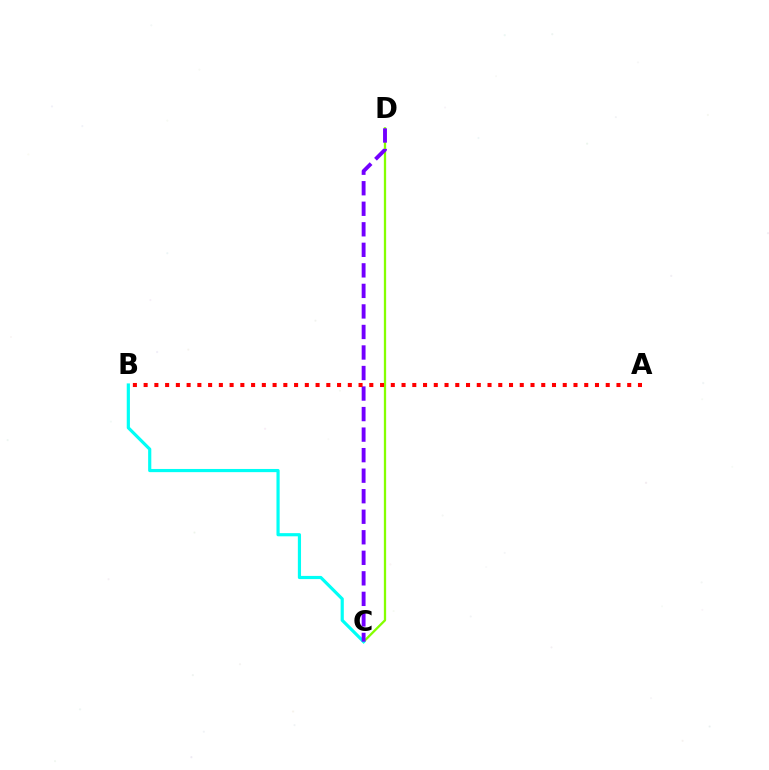{('C', 'D'): [{'color': '#84ff00', 'line_style': 'solid', 'thickness': 1.65}, {'color': '#7200ff', 'line_style': 'dashed', 'thickness': 2.79}], ('B', 'C'): [{'color': '#00fff6', 'line_style': 'solid', 'thickness': 2.29}], ('A', 'B'): [{'color': '#ff0000', 'line_style': 'dotted', 'thickness': 2.92}]}